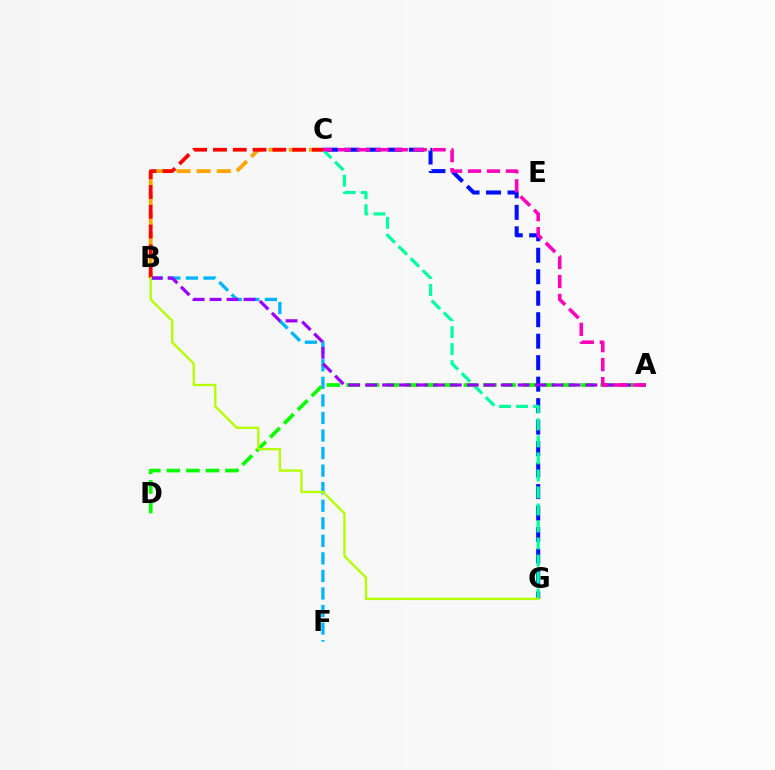{('B', 'C'): [{'color': '#ffa500', 'line_style': 'dashed', 'thickness': 2.74}, {'color': '#ff0000', 'line_style': 'dashed', 'thickness': 2.69}], ('B', 'F'): [{'color': '#00b5ff', 'line_style': 'dashed', 'thickness': 2.38}], ('C', 'G'): [{'color': '#0010ff', 'line_style': 'dashed', 'thickness': 2.92}, {'color': '#00ff9d', 'line_style': 'dashed', 'thickness': 2.31}], ('A', 'D'): [{'color': '#08ff00', 'line_style': 'dashed', 'thickness': 2.66}], ('A', 'B'): [{'color': '#9b00ff', 'line_style': 'dashed', 'thickness': 2.3}], ('B', 'G'): [{'color': '#b3ff00', 'line_style': 'solid', 'thickness': 1.7}], ('A', 'C'): [{'color': '#ff00bd', 'line_style': 'dashed', 'thickness': 2.57}]}